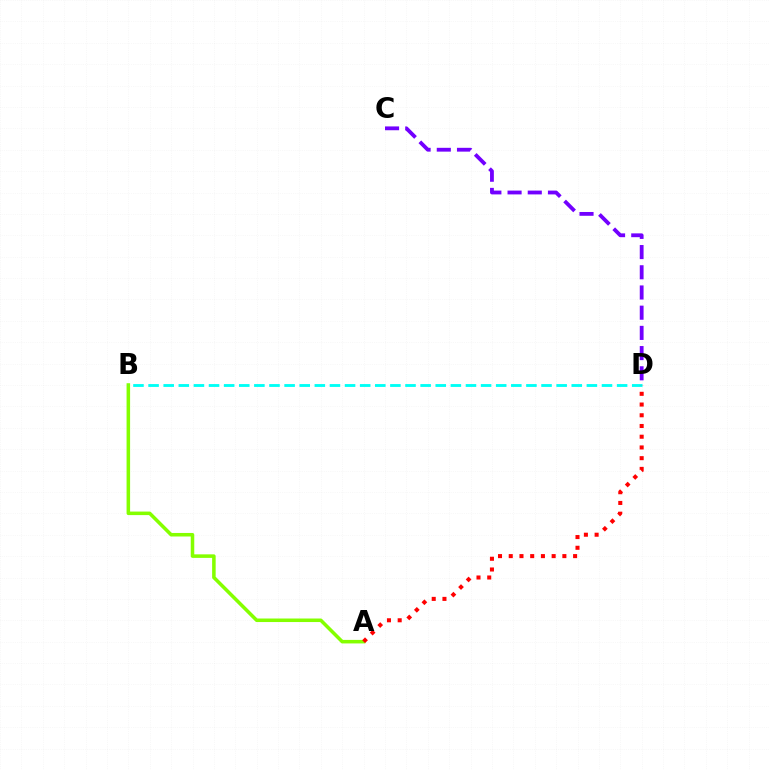{('A', 'B'): [{'color': '#84ff00', 'line_style': 'solid', 'thickness': 2.54}], ('B', 'D'): [{'color': '#00fff6', 'line_style': 'dashed', 'thickness': 2.05}], ('C', 'D'): [{'color': '#7200ff', 'line_style': 'dashed', 'thickness': 2.74}], ('A', 'D'): [{'color': '#ff0000', 'line_style': 'dotted', 'thickness': 2.91}]}